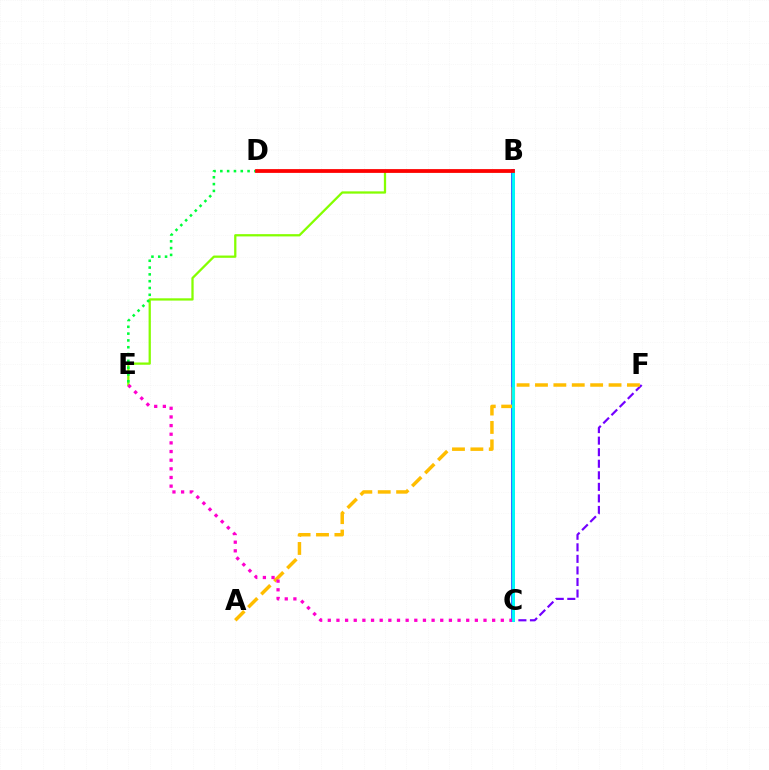{('C', 'F'): [{'color': '#7200ff', 'line_style': 'dashed', 'thickness': 1.57}], ('B', 'C'): [{'color': '#004bff', 'line_style': 'solid', 'thickness': 2.57}, {'color': '#00fff6', 'line_style': 'solid', 'thickness': 2.07}], ('B', 'E'): [{'color': '#84ff00', 'line_style': 'solid', 'thickness': 1.64}], ('A', 'F'): [{'color': '#ffbd00', 'line_style': 'dashed', 'thickness': 2.5}], ('C', 'E'): [{'color': '#ff00cf', 'line_style': 'dotted', 'thickness': 2.35}], ('D', 'E'): [{'color': '#00ff39', 'line_style': 'dotted', 'thickness': 1.85}], ('B', 'D'): [{'color': '#ff0000', 'line_style': 'solid', 'thickness': 2.72}]}